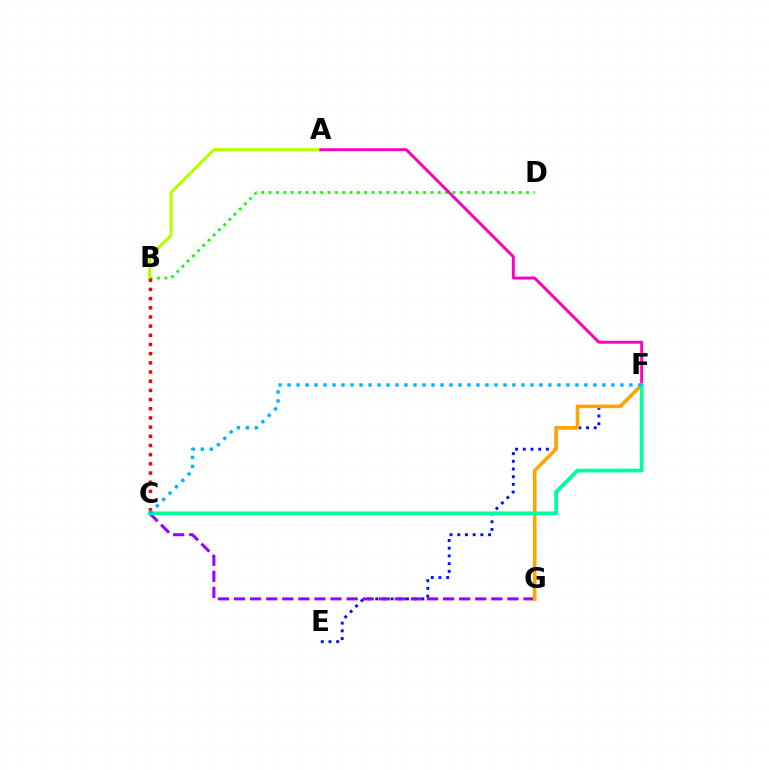{('B', 'D'): [{'color': '#08ff00', 'line_style': 'dotted', 'thickness': 2.0}], ('E', 'F'): [{'color': '#0010ff', 'line_style': 'dotted', 'thickness': 2.09}], ('C', 'G'): [{'color': '#9b00ff', 'line_style': 'dashed', 'thickness': 2.18}], ('A', 'B'): [{'color': '#b3ff00', 'line_style': 'solid', 'thickness': 2.2}], ('A', 'F'): [{'color': '#ff00bd', 'line_style': 'solid', 'thickness': 2.12}], ('F', 'G'): [{'color': '#ffa500', 'line_style': 'solid', 'thickness': 2.6}], ('C', 'F'): [{'color': '#00ff9d', 'line_style': 'solid', 'thickness': 2.73}, {'color': '#00b5ff', 'line_style': 'dotted', 'thickness': 2.44}], ('B', 'C'): [{'color': '#ff0000', 'line_style': 'dotted', 'thickness': 2.49}]}